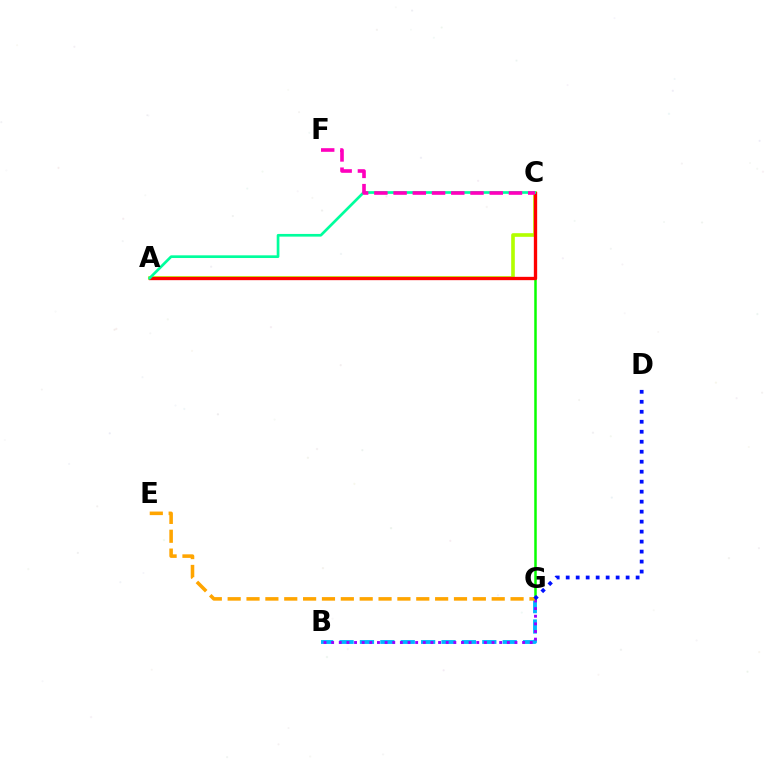{('B', 'G'): [{'color': '#00b5ff', 'line_style': 'dashed', 'thickness': 2.77}, {'color': '#9b00ff', 'line_style': 'dotted', 'thickness': 2.08}], ('C', 'G'): [{'color': '#08ff00', 'line_style': 'solid', 'thickness': 1.8}], ('E', 'G'): [{'color': '#ffa500', 'line_style': 'dashed', 'thickness': 2.56}], ('A', 'C'): [{'color': '#b3ff00', 'line_style': 'solid', 'thickness': 2.62}, {'color': '#ff0000', 'line_style': 'solid', 'thickness': 2.39}, {'color': '#00ff9d', 'line_style': 'solid', 'thickness': 1.93}], ('D', 'G'): [{'color': '#0010ff', 'line_style': 'dotted', 'thickness': 2.71}], ('C', 'F'): [{'color': '#ff00bd', 'line_style': 'dashed', 'thickness': 2.61}]}